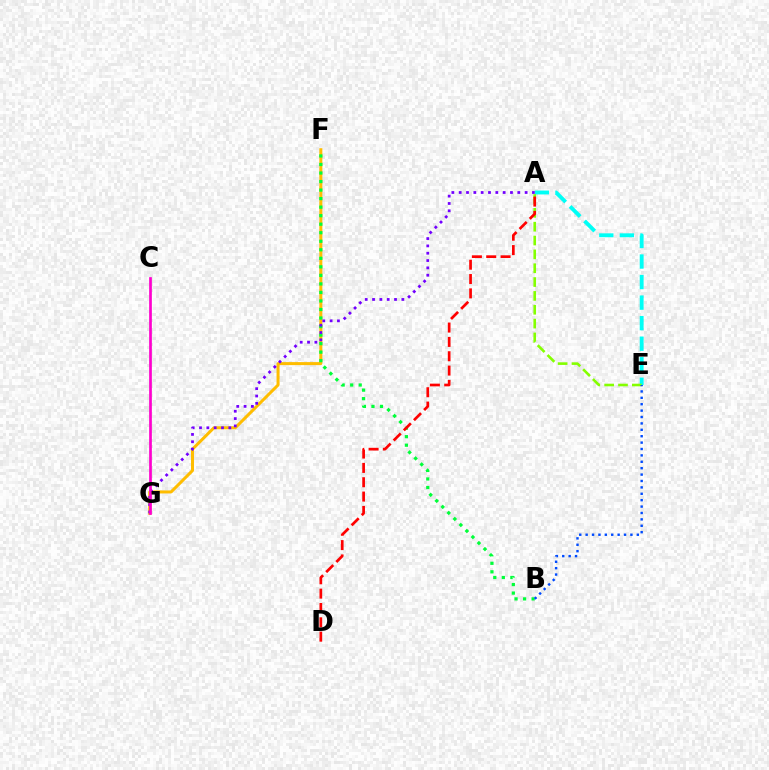{('F', 'G'): [{'color': '#ffbd00', 'line_style': 'solid', 'thickness': 2.17}], ('A', 'E'): [{'color': '#00fff6', 'line_style': 'dashed', 'thickness': 2.79}, {'color': '#84ff00', 'line_style': 'dashed', 'thickness': 1.88}], ('B', 'F'): [{'color': '#00ff39', 'line_style': 'dotted', 'thickness': 2.32}], ('B', 'E'): [{'color': '#004bff', 'line_style': 'dotted', 'thickness': 1.74}], ('A', 'G'): [{'color': '#7200ff', 'line_style': 'dotted', 'thickness': 1.99}], ('C', 'G'): [{'color': '#ff00cf', 'line_style': 'solid', 'thickness': 1.94}], ('A', 'D'): [{'color': '#ff0000', 'line_style': 'dashed', 'thickness': 1.95}]}